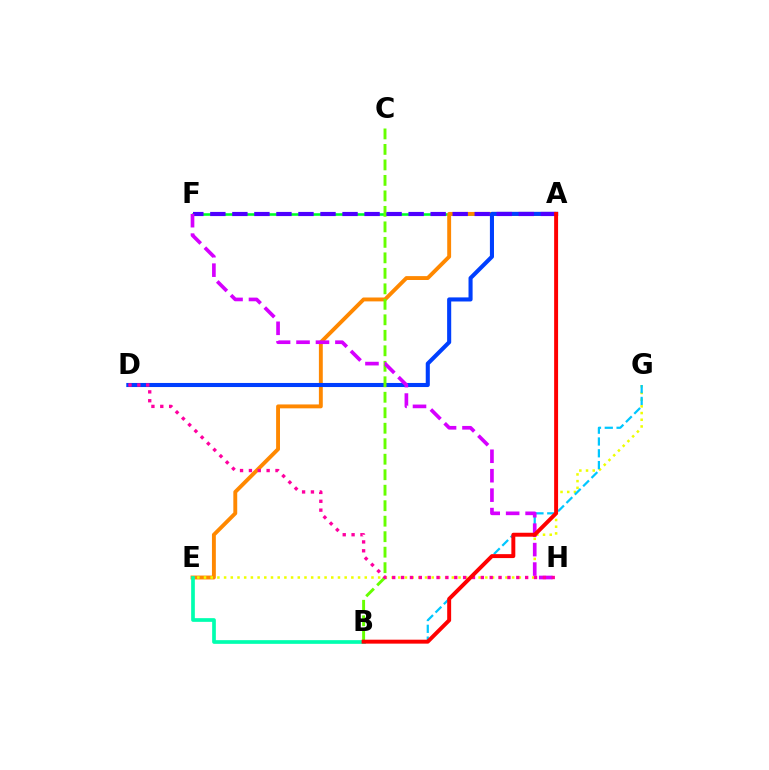{('A', 'F'): [{'color': '#00ff27', 'line_style': 'solid', 'thickness': 1.86}, {'color': '#4f00ff', 'line_style': 'dashed', 'thickness': 2.99}], ('A', 'E'): [{'color': '#ff8800', 'line_style': 'solid', 'thickness': 2.8}], ('A', 'D'): [{'color': '#003fff', 'line_style': 'solid', 'thickness': 2.94}], ('B', 'C'): [{'color': '#66ff00', 'line_style': 'dashed', 'thickness': 2.1}], ('E', 'G'): [{'color': '#eeff00', 'line_style': 'dotted', 'thickness': 1.82}], ('B', 'G'): [{'color': '#00c7ff', 'line_style': 'dashed', 'thickness': 1.6}], ('F', 'H'): [{'color': '#d600ff', 'line_style': 'dashed', 'thickness': 2.64}], ('D', 'H'): [{'color': '#ff00a0', 'line_style': 'dotted', 'thickness': 2.41}], ('B', 'E'): [{'color': '#00ffaf', 'line_style': 'solid', 'thickness': 2.66}], ('A', 'B'): [{'color': '#ff0000', 'line_style': 'solid', 'thickness': 2.84}]}